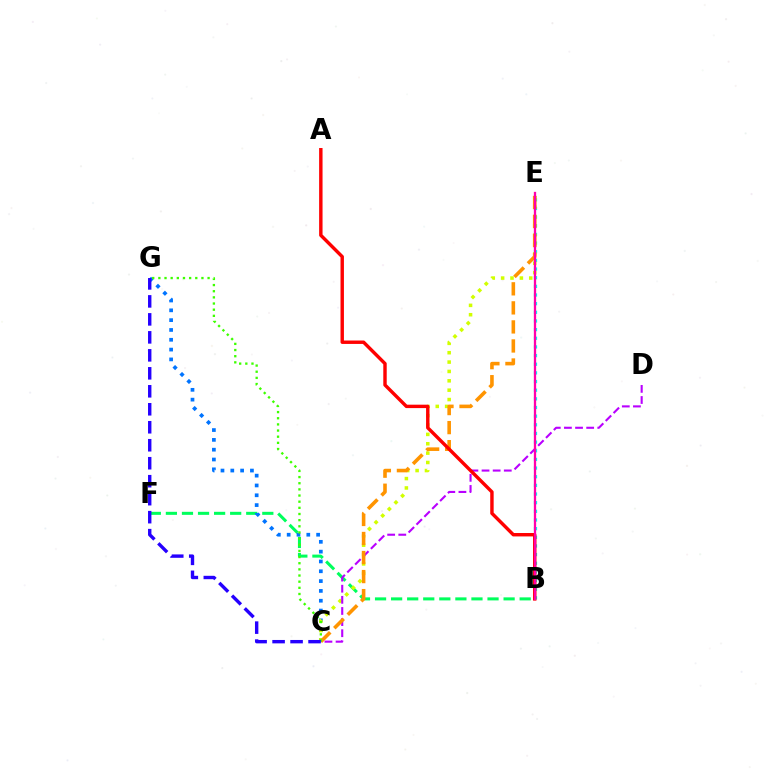{('B', 'F'): [{'color': '#00ff5c', 'line_style': 'dashed', 'thickness': 2.18}], ('B', 'E'): [{'color': '#00fff6', 'line_style': 'dotted', 'thickness': 2.35}, {'color': '#ff00ac', 'line_style': 'solid', 'thickness': 1.65}], ('C', 'G'): [{'color': '#0074ff', 'line_style': 'dotted', 'thickness': 2.67}, {'color': '#3dff00', 'line_style': 'dotted', 'thickness': 1.67}, {'color': '#2500ff', 'line_style': 'dashed', 'thickness': 2.44}], ('C', 'E'): [{'color': '#d1ff00', 'line_style': 'dotted', 'thickness': 2.55}, {'color': '#ff9400', 'line_style': 'dashed', 'thickness': 2.59}], ('C', 'D'): [{'color': '#b900ff', 'line_style': 'dashed', 'thickness': 1.51}], ('A', 'B'): [{'color': '#ff0000', 'line_style': 'solid', 'thickness': 2.46}]}